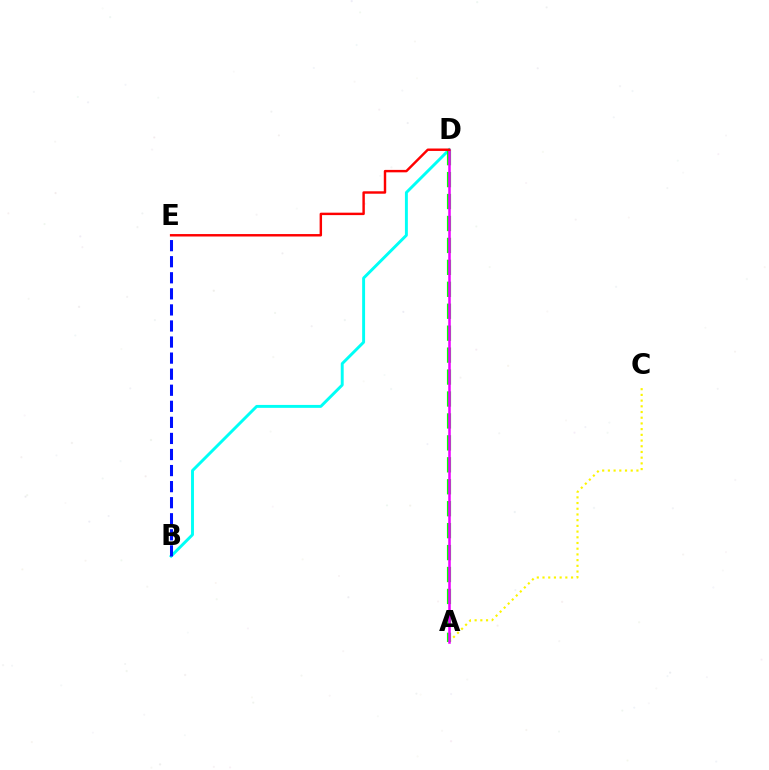{('B', 'D'): [{'color': '#00fff6', 'line_style': 'solid', 'thickness': 2.11}], ('B', 'E'): [{'color': '#0010ff', 'line_style': 'dashed', 'thickness': 2.18}], ('A', 'C'): [{'color': '#fcf500', 'line_style': 'dotted', 'thickness': 1.55}], ('A', 'D'): [{'color': '#08ff00', 'line_style': 'dashed', 'thickness': 2.98}, {'color': '#ee00ff', 'line_style': 'solid', 'thickness': 1.82}], ('D', 'E'): [{'color': '#ff0000', 'line_style': 'solid', 'thickness': 1.75}]}